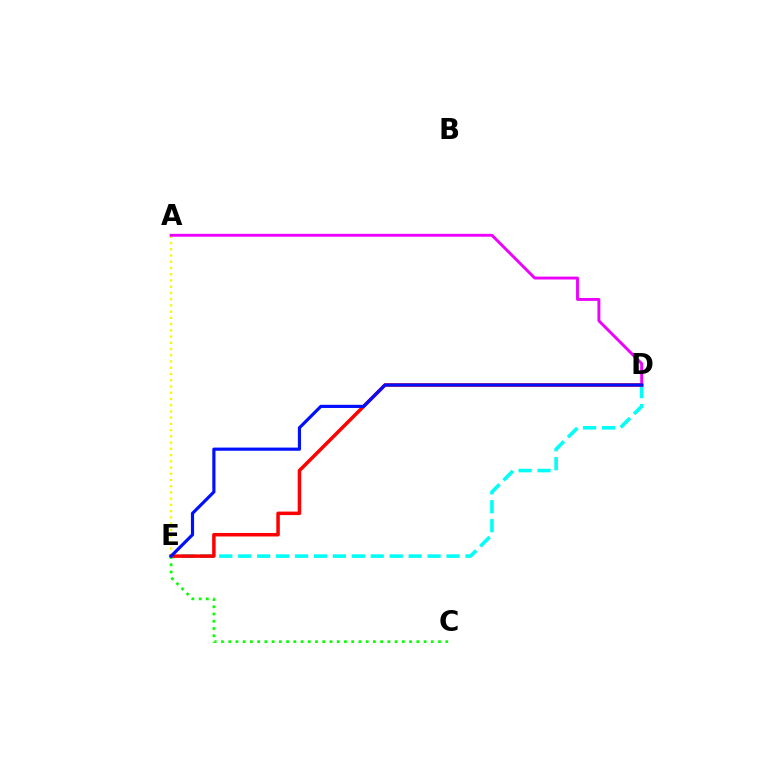{('A', 'E'): [{'color': '#fcf500', 'line_style': 'dotted', 'thickness': 1.69}], ('D', 'E'): [{'color': '#00fff6', 'line_style': 'dashed', 'thickness': 2.57}, {'color': '#ff0000', 'line_style': 'solid', 'thickness': 2.52}, {'color': '#0010ff', 'line_style': 'solid', 'thickness': 2.28}], ('C', 'E'): [{'color': '#08ff00', 'line_style': 'dotted', 'thickness': 1.97}], ('A', 'D'): [{'color': '#ee00ff', 'line_style': 'solid', 'thickness': 2.08}]}